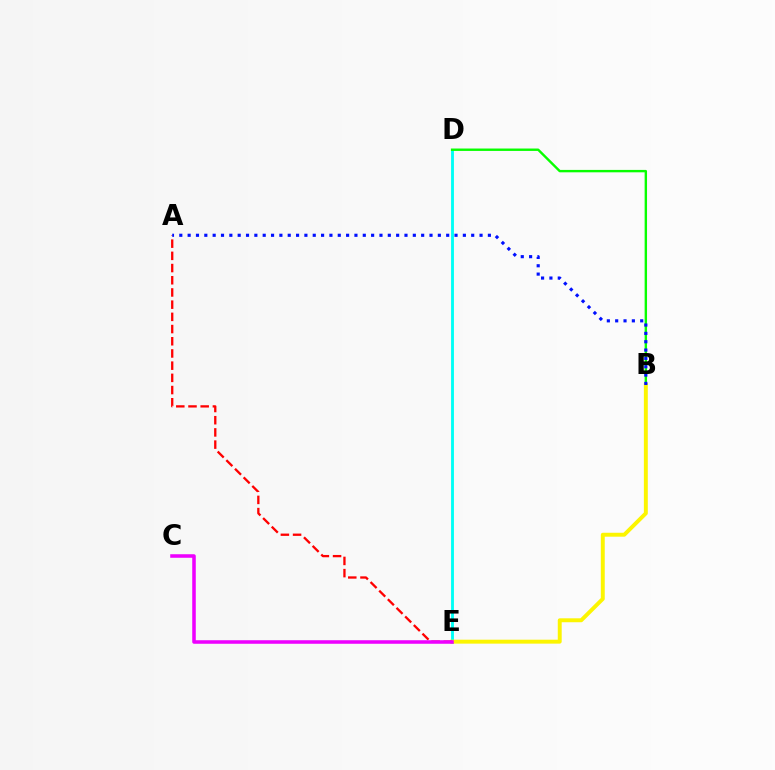{('D', 'E'): [{'color': '#00fff6', 'line_style': 'solid', 'thickness': 2.06}], ('B', 'D'): [{'color': '#08ff00', 'line_style': 'solid', 'thickness': 1.73}], ('B', 'E'): [{'color': '#fcf500', 'line_style': 'solid', 'thickness': 2.83}], ('A', 'E'): [{'color': '#ff0000', 'line_style': 'dashed', 'thickness': 1.66}], ('C', 'E'): [{'color': '#ee00ff', 'line_style': 'solid', 'thickness': 2.55}], ('A', 'B'): [{'color': '#0010ff', 'line_style': 'dotted', 'thickness': 2.27}]}